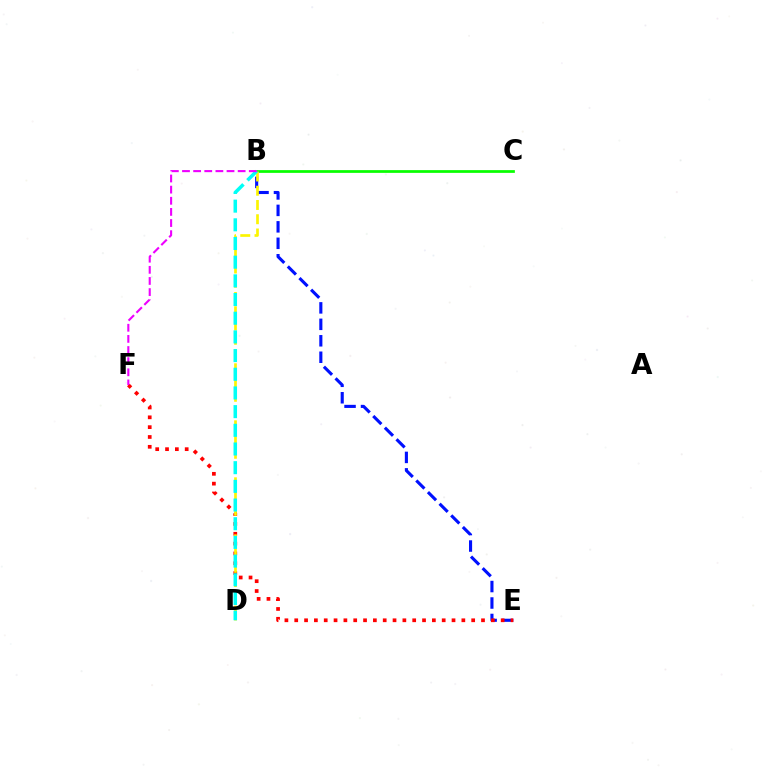{('B', 'C'): [{'color': '#08ff00', 'line_style': 'solid', 'thickness': 1.97}], ('B', 'E'): [{'color': '#0010ff', 'line_style': 'dashed', 'thickness': 2.24}], ('E', 'F'): [{'color': '#ff0000', 'line_style': 'dotted', 'thickness': 2.67}], ('B', 'D'): [{'color': '#fcf500', 'line_style': 'dashed', 'thickness': 1.94}, {'color': '#00fff6', 'line_style': 'dashed', 'thickness': 2.54}], ('B', 'F'): [{'color': '#ee00ff', 'line_style': 'dashed', 'thickness': 1.51}]}